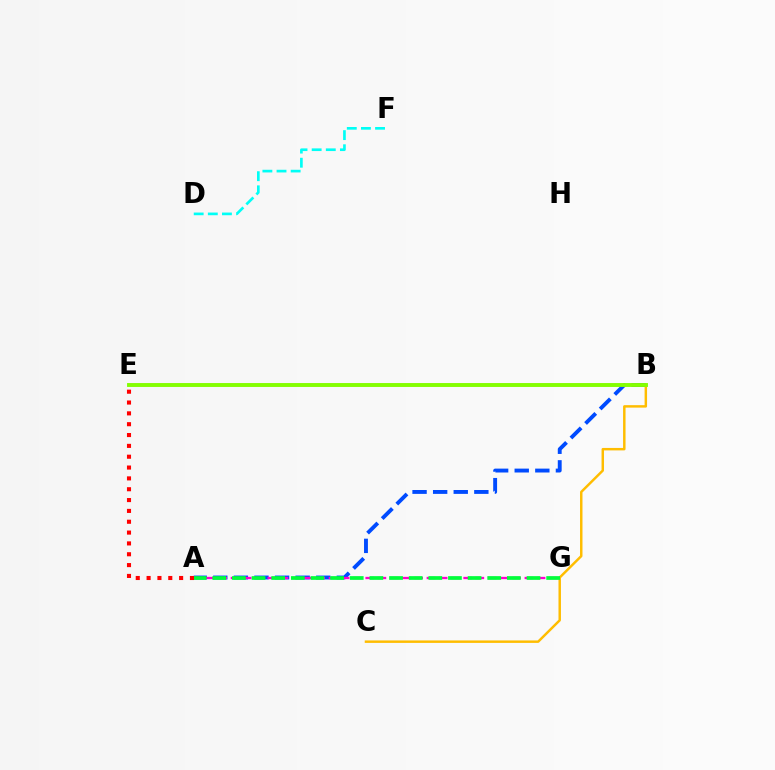{('B', 'E'): [{'color': '#7200ff', 'line_style': 'solid', 'thickness': 1.6}, {'color': '#84ff00', 'line_style': 'solid', 'thickness': 2.79}], ('A', 'B'): [{'color': '#004bff', 'line_style': 'dashed', 'thickness': 2.8}], ('D', 'F'): [{'color': '#00fff6', 'line_style': 'dashed', 'thickness': 1.92}], ('A', 'G'): [{'color': '#ff00cf', 'line_style': 'dashed', 'thickness': 1.66}, {'color': '#00ff39', 'line_style': 'dashed', 'thickness': 2.67}], ('B', 'C'): [{'color': '#ffbd00', 'line_style': 'solid', 'thickness': 1.77}], ('A', 'E'): [{'color': '#ff0000', 'line_style': 'dotted', 'thickness': 2.94}]}